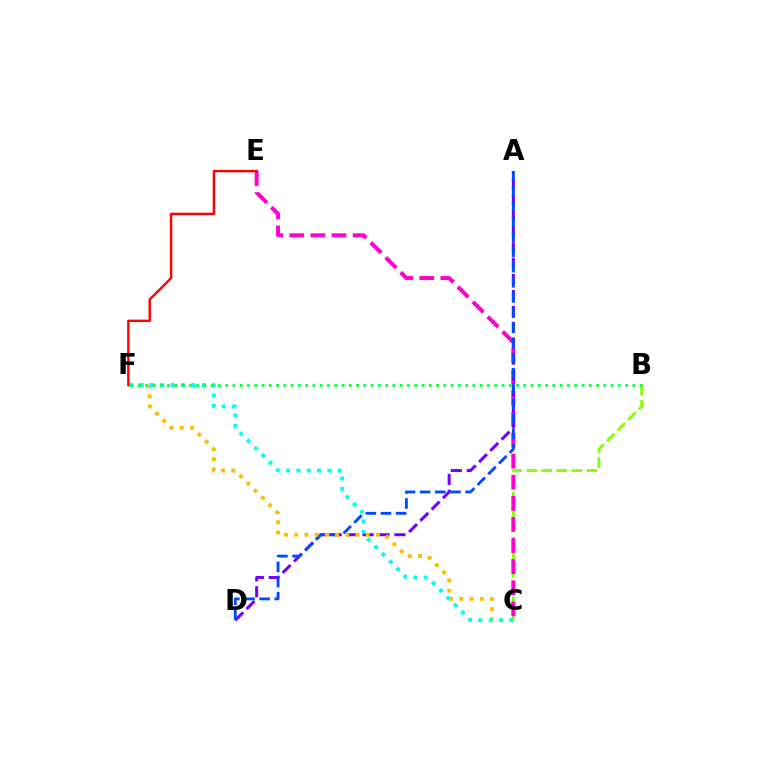{('B', 'C'): [{'color': '#84ff00', 'line_style': 'dashed', 'thickness': 2.04}], ('C', 'E'): [{'color': '#ff00cf', 'line_style': 'dashed', 'thickness': 2.87}], ('A', 'D'): [{'color': '#7200ff', 'line_style': 'dashed', 'thickness': 2.16}, {'color': '#004bff', 'line_style': 'dashed', 'thickness': 2.06}], ('C', 'F'): [{'color': '#ffbd00', 'line_style': 'dotted', 'thickness': 2.77}, {'color': '#00fff6', 'line_style': 'dotted', 'thickness': 2.81}], ('E', 'F'): [{'color': '#ff0000', 'line_style': 'solid', 'thickness': 1.73}], ('B', 'F'): [{'color': '#00ff39', 'line_style': 'dotted', 'thickness': 1.98}]}